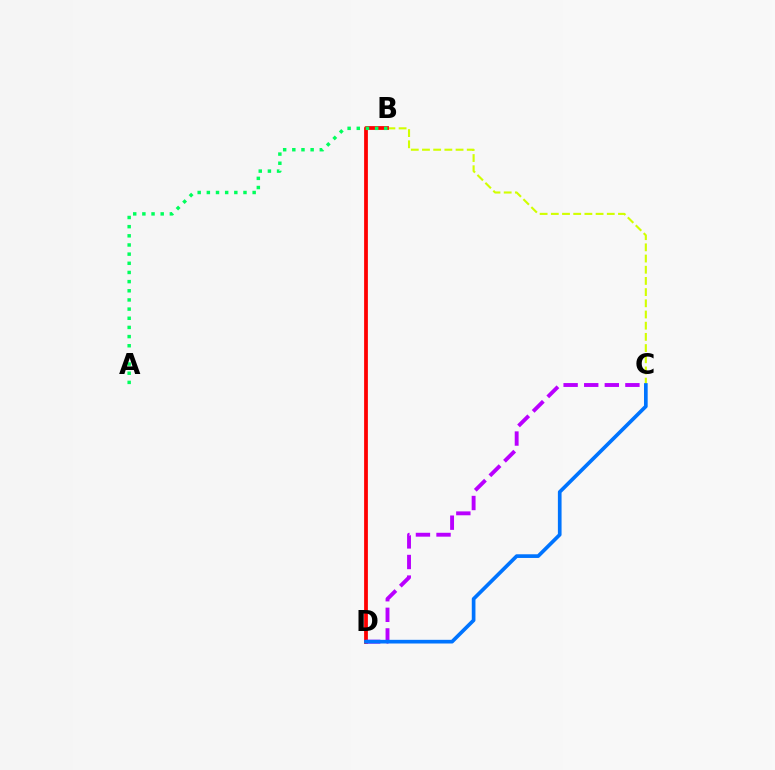{('B', 'C'): [{'color': '#d1ff00', 'line_style': 'dashed', 'thickness': 1.52}], ('B', 'D'): [{'color': '#ff0000', 'line_style': 'solid', 'thickness': 2.72}], ('C', 'D'): [{'color': '#b900ff', 'line_style': 'dashed', 'thickness': 2.8}, {'color': '#0074ff', 'line_style': 'solid', 'thickness': 2.65}], ('A', 'B'): [{'color': '#00ff5c', 'line_style': 'dotted', 'thickness': 2.49}]}